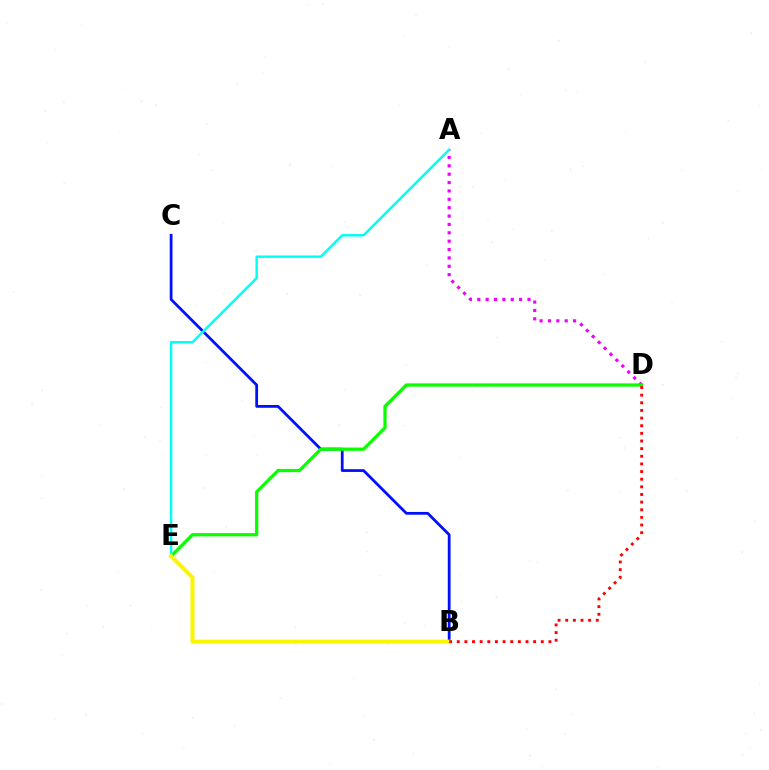{('A', 'D'): [{'color': '#ee00ff', 'line_style': 'dotted', 'thickness': 2.27}], ('B', 'C'): [{'color': '#0010ff', 'line_style': 'solid', 'thickness': 1.99}], ('D', 'E'): [{'color': '#08ff00', 'line_style': 'solid', 'thickness': 2.35}], ('A', 'E'): [{'color': '#00fff6', 'line_style': 'solid', 'thickness': 1.78}], ('B', 'E'): [{'color': '#fcf500', 'line_style': 'solid', 'thickness': 2.88}], ('B', 'D'): [{'color': '#ff0000', 'line_style': 'dotted', 'thickness': 2.08}]}